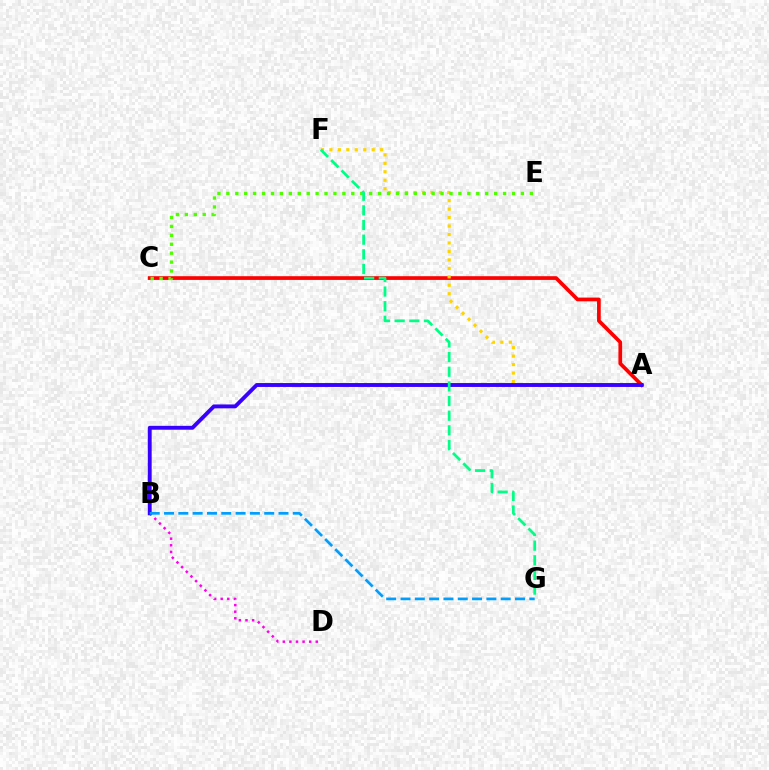{('A', 'C'): [{'color': '#ff0000', 'line_style': 'solid', 'thickness': 2.67}], ('B', 'D'): [{'color': '#ff00ed', 'line_style': 'dotted', 'thickness': 1.79}], ('A', 'F'): [{'color': '#ffd500', 'line_style': 'dotted', 'thickness': 2.3}], ('A', 'B'): [{'color': '#3700ff', 'line_style': 'solid', 'thickness': 2.79}], ('C', 'E'): [{'color': '#4fff00', 'line_style': 'dotted', 'thickness': 2.43}], ('F', 'G'): [{'color': '#00ff86', 'line_style': 'dashed', 'thickness': 1.99}], ('B', 'G'): [{'color': '#009eff', 'line_style': 'dashed', 'thickness': 1.94}]}